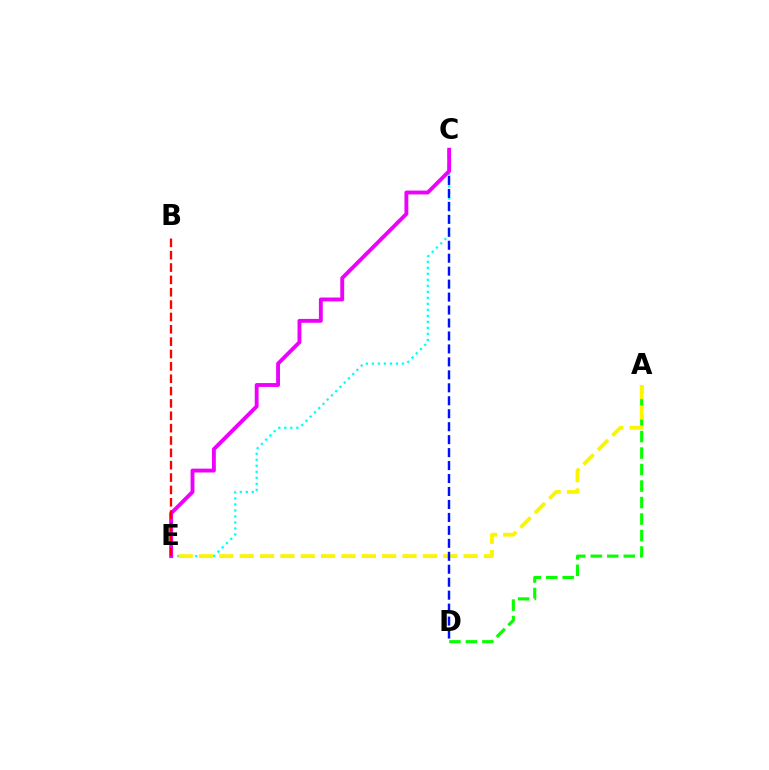{('C', 'E'): [{'color': '#00fff6', 'line_style': 'dotted', 'thickness': 1.63}, {'color': '#ee00ff', 'line_style': 'solid', 'thickness': 2.78}], ('A', 'D'): [{'color': '#08ff00', 'line_style': 'dashed', 'thickness': 2.24}], ('A', 'E'): [{'color': '#fcf500', 'line_style': 'dashed', 'thickness': 2.77}], ('C', 'D'): [{'color': '#0010ff', 'line_style': 'dashed', 'thickness': 1.76}], ('B', 'E'): [{'color': '#ff0000', 'line_style': 'dashed', 'thickness': 1.68}]}